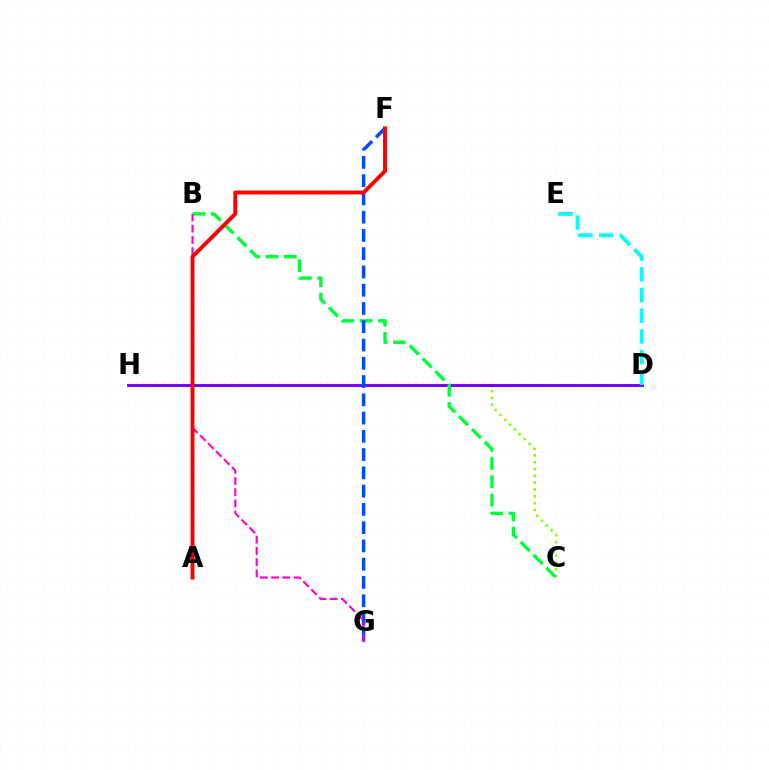{('D', 'H'): [{'color': '#ffbd00', 'line_style': 'dotted', 'thickness': 2.05}, {'color': '#7200ff', 'line_style': 'solid', 'thickness': 2.1}], ('C', 'H'): [{'color': '#84ff00', 'line_style': 'dotted', 'thickness': 1.86}], ('B', 'C'): [{'color': '#00ff39', 'line_style': 'dashed', 'thickness': 2.47}], ('D', 'E'): [{'color': '#00fff6', 'line_style': 'dashed', 'thickness': 2.81}], ('F', 'G'): [{'color': '#004bff', 'line_style': 'dashed', 'thickness': 2.48}], ('B', 'G'): [{'color': '#ff00cf', 'line_style': 'dashed', 'thickness': 1.53}], ('A', 'F'): [{'color': '#ff0000', 'line_style': 'solid', 'thickness': 2.83}]}